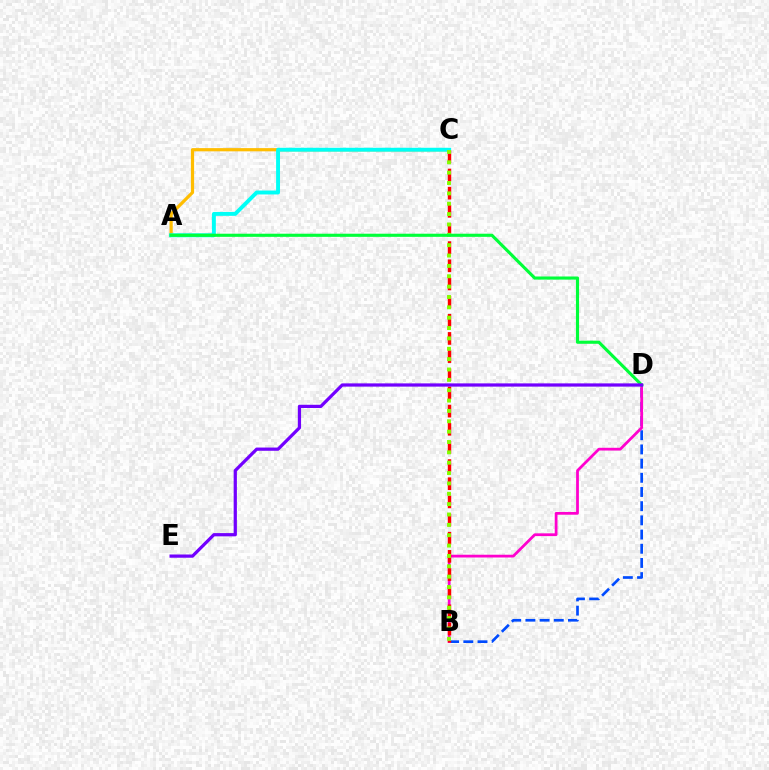{('A', 'C'): [{'color': '#ffbd00', 'line_style': 'solid', 'thickness': 2.31}, {'color': '#00fff6', 'line_style': 'solid', 'thickness': 2.81}], ('B', 'D'): [{'color': '#004bff', 'line_style': 'dashed', 'thickness': 1.93}, {'color': '#ff00cf', 'line_style': 'solid', 'thickness': 1.99}], ('B', 'C'): [{'color': '#ff0000', 'line_style': 'dashed', 'thickness': 2.47}, {'color': '#84ff00', 'line_style': 'dotted', 'thickness': 2.81}], ('A', 'D'): [{'color': '#00ff39', 'line_style': 'solid', 'thickness': 2.25}], ('D', 'E'): [{'color': '#7200ff', 'line_style': 'solid', 'thickness': 2.33}]}